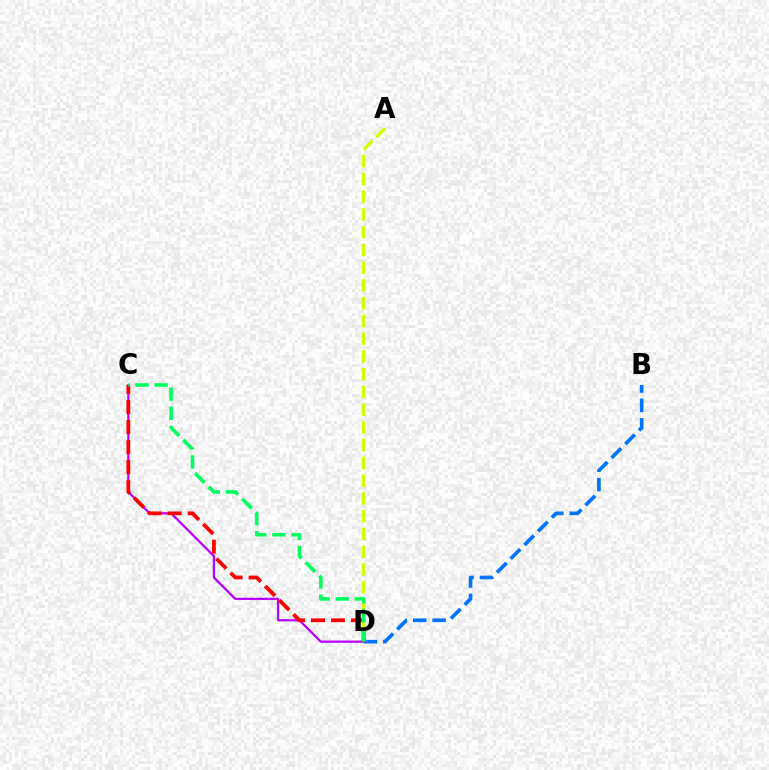{('C', 'D'): [{'color': '#b900ff', 'line_style': 'solid', 'thickness': 1.62}, {'color': '#ff0000', 'line_style': 'dashed', 'thickness': 2.72}, {'color': '#00ff5c', 'line_style': 'dashed', 'thickness': 2.6}], ('A', 'D'): [{'color': '#d1ff00', 'line_style': 'dashed', 'thickness': 2.41}], ('B', 'D'): [{'color': '#0074ff', 'line_style': 'dashed', 'thickness': 2.63}]}